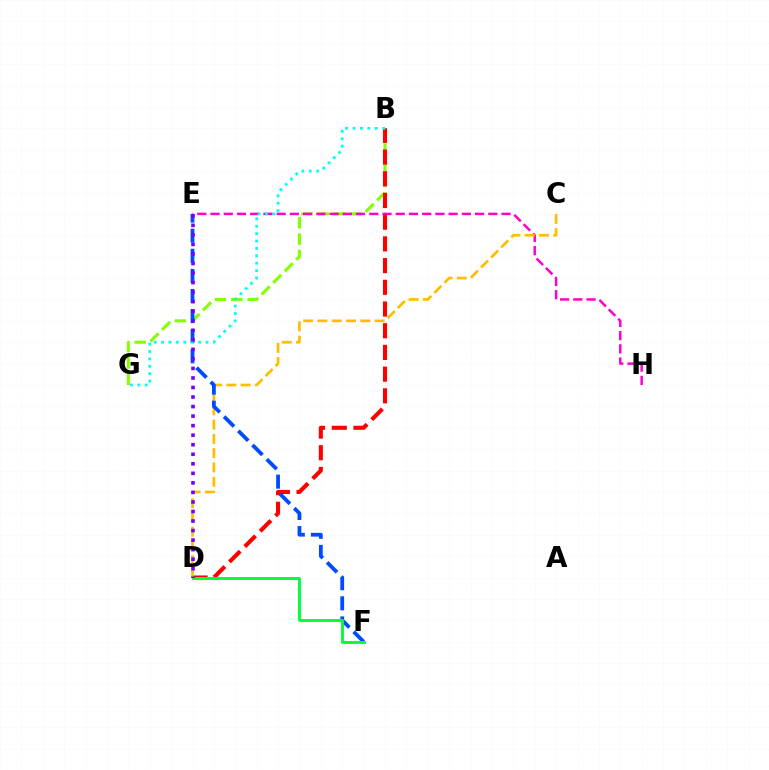{('B', 'G'): [{'color': '#84ff00', 'line_style': 'dashed', 'thickness': 2.22}, {'color': '#00fff6', 'line_style': 'dotted', 'thickness': 2.01}], ('E', 'H'): [{'color': '#ff00cf', 'line_style': 'dashed', 'thickness': 1.8}], ('B', 'D'): [{'color': '#ff0000', 'line_style': 'dashed', 'thickness': 2.95}], ('C', 'D'): [{'color': '#ffbd00', 'line_style': 'dashed', 'thickness': 1.94}], ('E', 'F'): [{'color': '#004bff', 'line_style': 'dashed', 'thickness': 2.73}], ('D', 'F'): [{'color': '#00ff39', 'line_style': 'solid', 'thickness': 2.09}], ('D', 'E'): [{'color': '#7200ff', 'line_style': 'dotted', 'thickness': 2.59}]}